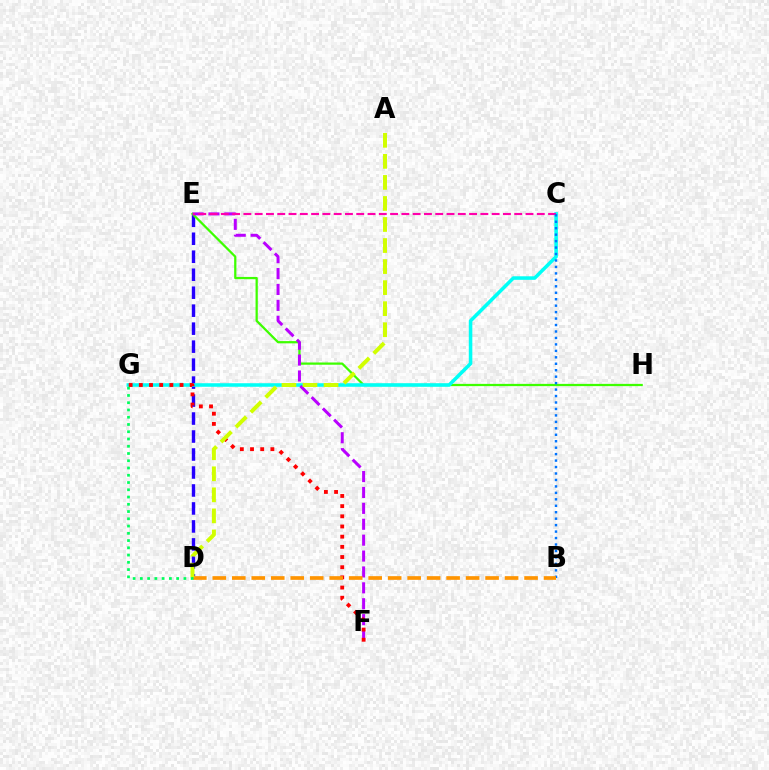{('D', 'E'): [{'color': '#2500ff', 'line_style': 'dashed', 'thickness': 2.44}], ('E', 'H'): [{'color': '#3dff00', 'line_style': 'solid', 'thickness': 1.62}], ('C', 'G'): [{'color': '#00fff6', 'line_style': 'solid', 'thickness': 2.55}], ('E', 'F'): [{'color': '#b900ff', 'line_style': 'dashed', 'thickness': 2.16}], ('C', 'E'): [{'color': '#ff00ac', 'line_style': 'dashed', 'thickness': 1.53}], ('F', 'G'): [{'color': '#ff0000', 'line_style': 'dotted', 'thickness': 2.76}], ('B', 'C'): [{'color': '#0074ff', 'line_style': 'dotted', 'thickness': 1.75}], ('B', 'D'): [{'color': '#ff9400', 'line_style': 'dashed', 'thickness': 2.65}], ('A', 'D'): [{'color': '#d1ff00', 'line_style': 'dashed', 'thickness': 2.86}], ('D', 'G'): [{'color': '#00ff5c', 'line_style': 'dotted', 'thickness': 1.97}]}